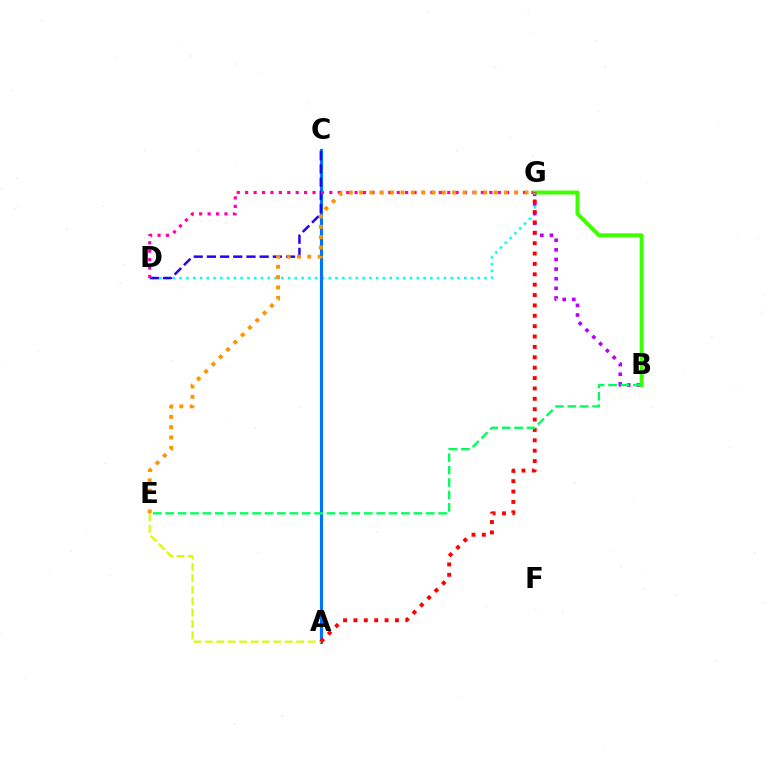{('D', 'G'): [{'color': '#00fff6', 'line_style': 'dotted', 'thickness': 1.84}, {'color': '#ff00ac', 'line_style': 'dotted', 'thickness': 2.29}], ('A', 'C'): [{'color': '#0074ff', 'line_style': 'solid', 'thickness': 2.26}], ('B', 'G'): [{'color': '#b900ff', 'line_style': 'dotted', 'thickness': 2.61}, {'color': '#3dff00', 'line_style': 'solid', 'thickness': 2.85}], ('C', 'D'): [{'color': '#2500ff', 'line_style': 'dashed', 'thickness': 1.79}], ('A', 'E'): [{'color': '#d1ff00', 'line_style': 'dashed', 'thickness': 1.55}], ('E', 'G'): [{'color': '#ff9400', 'line_style': 'dotted', 'thickness': 2.81}], ('A', 'G'): [{'color': '#ff0000', 'line_style': 'dotted', 'thickness': 2.82}], ('B', 'E'): [{'color': '#00ff5c', 'line_style': 'dashed', 'thickness': 1.69}]}